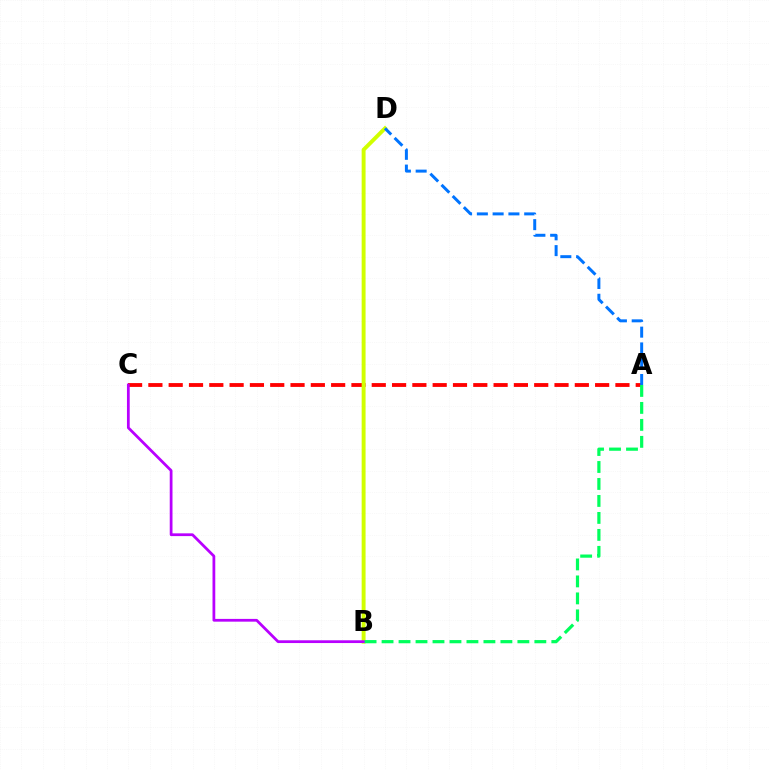{('A', 'C'): [{'color': '#ff0000', 'line_style': 'dashed', 'thickness': 2.76}], ('B', 'D'): [{'color': '#d1ff00', 'line_style': 'solid', 'thickness': 2.82}], ('A', 'D'): [{'color': '#0074ff', 'line_style': 'dashed', 'thickness': 2.14}], ('B', 'C'): [{'color': '#b900ff', 'line_style': 'solid', 'thickness': 1.99}], ('A', 'B'): [{'color': '#00ff5c', 'line_style': 'dashed', 'thickness': 2.31}]}